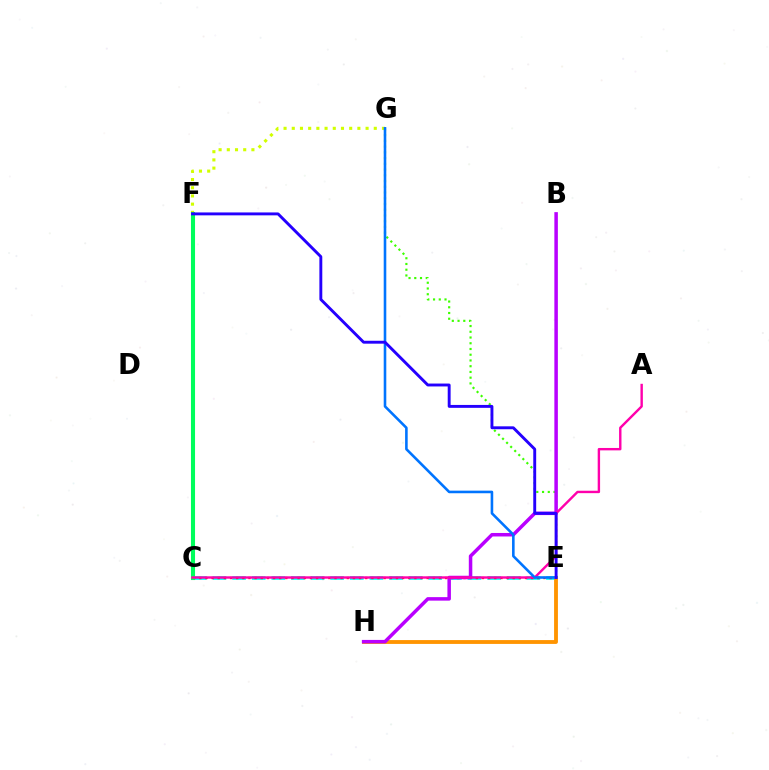{('F', 'G'): [{'color': '#d1ff00', 'line_style': 'dotted', 'thickness': 2.23}], ('C', 'E'): [{'color': '#00fff6', 'line_style': 'dashed', 'thickness': 2.67}, {'color': '#ff0000', 'line_style': 'dotted', 'thickness': 1.67}], ('E', 'H'): [{'color': '#ff9400', 'line_style': 'solid', 'thickness': 2.77}], ('E', 'G'): [{'color': '#3dff00', 'line_style': 'dotted', 'thickness': 1.56}, {'color': '#0074ff', 'line_style': 'solid', 'thickness': 1.87}], ('C', 'F'): [{'color': '#00ff5c', 'line_style': 'solid', 'thickness': 2.94}], ('B', 'H'): [{'color': '#b900ff', 'line_style': 'solid', 'thickness': 2.52}], ('A', 'C'): [{'color': '#ff00ac', 'line_style': 'solid', 'thickness': 1.73}], ('E', 'F'): [{'color': '#2500ff', 'line_style': 'solid', 'thickness': 2.09}]}